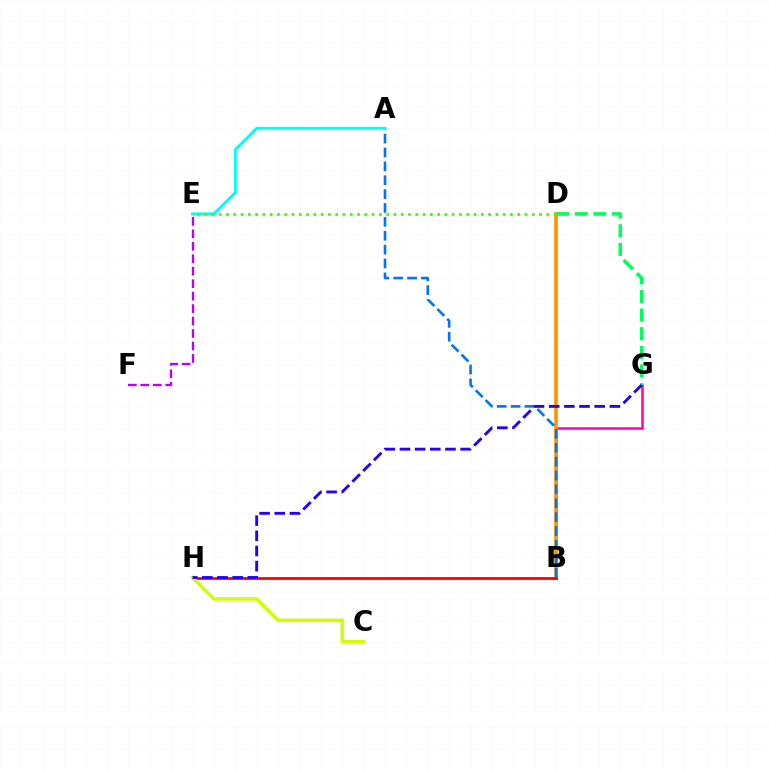{('B', 'G'): [{'color': '#ff00ac', 'line_style': 'solid', 'thickness': 1.8}], ('B', 'D'): [{'color': '#ff9400', 'line_style': 'solid', 'thickness': 2.64}], ('A', 'B'): [{'color': '#0074ff', 'line_style': 'dashed', 'thickness': 1.89}], ('E', 'F'): [{'color': '#b900ff', 'line_style': 'dashed', 'thickness': 1.69}], ('A', 'E'): [{'color': '#00fff6', 'line_style': 'solid', 'thickness': 2.08}], ('D', 'G'): [{'color': '#00ff5c', 'line_style': 'dashed', 'thickness': 2.53}], ('D', 'E'): [{'color': '#3dff00', 'line_style': 'dotted', 'thickness': 1.98}], ('B', 'H'): [{'color': '#ff0000', 'line_style': 'solid', 'thickness': 1.99}], ('C', 'H'): [{'color': '#d1ff00', 'line_style': 'solid', 'thickness': 2.5}], ('G', 'H'): [{'color': '#2500ff', 'line_style': 'dashed', 'thickness': 2.06}]}